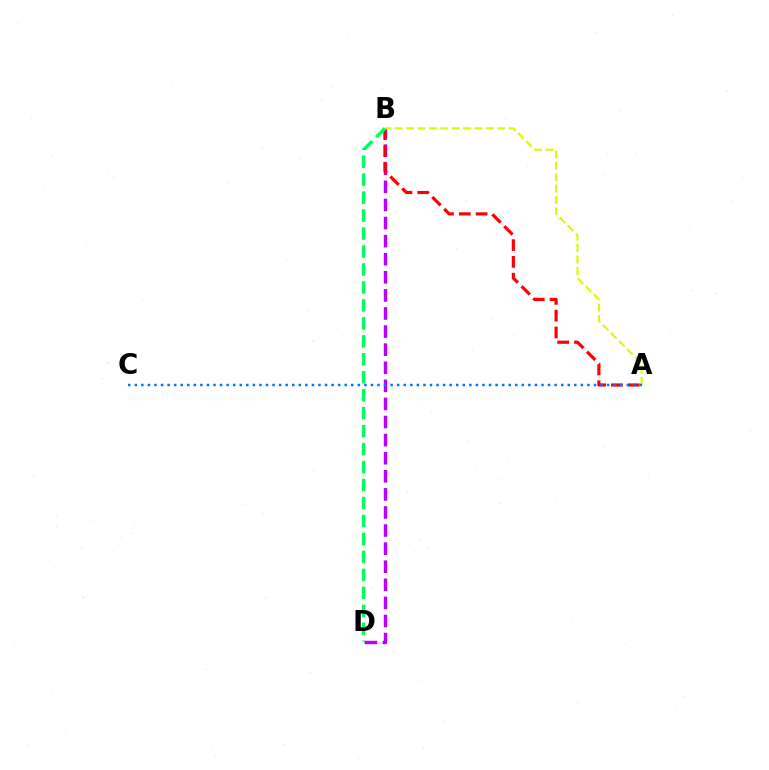{('B', 'D'): [{'color': '#b900ff', 'line_style': 'dashed', 'thickness': 2.46}, {'color': '#00ff5c', 'line_style': 'dashed', 'thickness': 2.44}], ('A', 'B'): [{'color': '#ff0000', 'line_style': 'dashed', 'thickness': 2.28}, {'color': '#d1ff00', 'line_style': 'dashed', 'thickness': 1.55}], ('A', 'C'): [{'color': '#0074ff', 'line_style': 'dotted', 'thickness': 1.78}]}